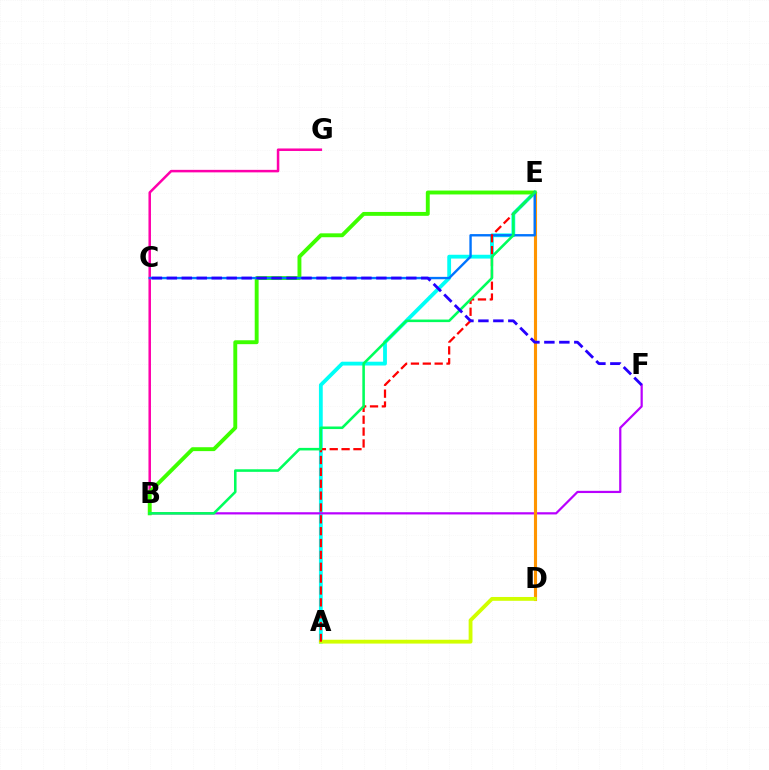{('A', 'E'): [{'color': '#00fff6', 'line_style': 'solid', 'thickness': 2.74}, {'color': '#ff0000', 'line_style': 'dashed', 'thickness': 1.61}], ('B', 'F'): [{'color': '#b900ff', 'line_style': 'solid', 'thickness': 1.6}], ('D', 'E'): [{'color': '#ff9400', 'line_style': 'solid', 'thickness': 2.24}], ('B', 'G'): [{'color': '#ff00ac', 'line_style': 'solid', 'thickness': 1.81}], ('B', 'E'): [{'color': '#3dff00', 'line_style': 'solid', 'thickness': 2.8}, {'color': '#00ff5c', 'line_style': 'solid', 'thickness': 1.85}], ('C', 'E'): [{'color': '#0074ff', 'line_style': 'solid', 'thickness': 1.72}], ('A', 'D'): [{'color': '#d1ff00', 'line_style': 'solid', 'thickness': 2.76}], ('C', 'F'): [{'color': '#2500ff', 'line_style': 'dashed', 'thickness': 2.03}]}